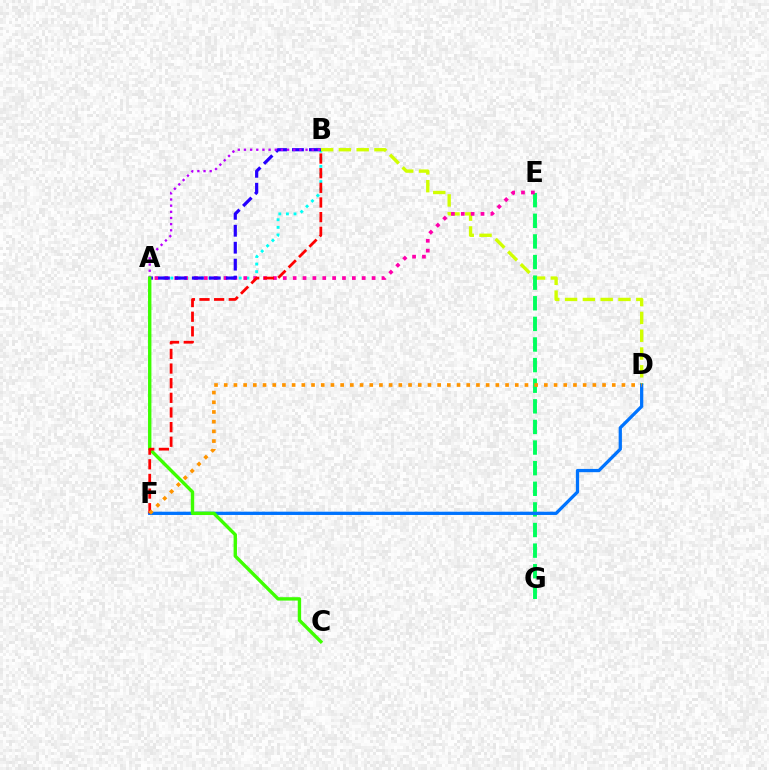{('A', 'B'): [{'color': '#00fff6', 'line_style': 'dotted', 'thickness': 2.07}, {'color': '#2500ff', 'line_style': 'dashed', 'thickness': 2.3}, {'color': '#b900ff', 'line_style': 'dotted', 'thickness': 1.67}], ('B', 'D'): [{'color': '#d1ff00', 'line_style': 'dashed', 'thickness': 2.42}], ('E', 'G'): [{'color': '#00ff5c', 'line_style': 'dashed', 'thickness': 2.8}], ('A', 'E'): [{'color': '#ff00ac', 'line_style': 'dotted', 'thickness': 2.68}], ('D', 'F'): [{'color': '#0074ff', 'line_style': 'solid', 'thickness': 2.35}, {'color': '#ff9400', 'line_style': 'dotted', 'thickness': 2.64}], ('A', 'C'): [{'color': '#3dff00', 'line_style': 'solid', 'thickness': 2.43}], ('B', 'F'): [{'color': '#ff0000', 'line_style': 'dashed', 'thickness': 1.99}]}